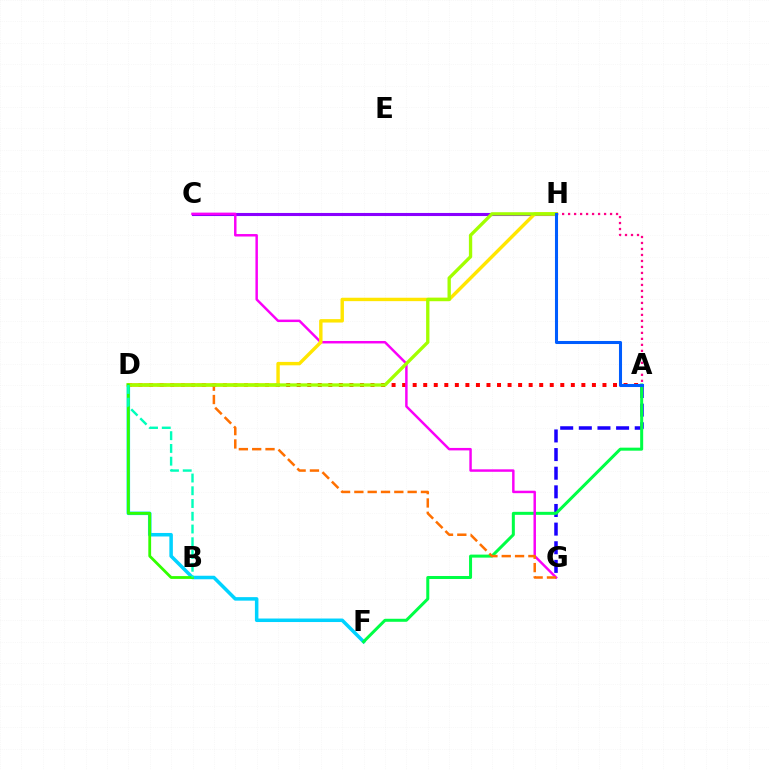{('A', 'G'): [{'color': '#1900ff', 'line_style': 'dashed', 'thickness': 2.53}], ('D', 'F'): [{'color': '#00d3ff', 'line_style': 'solid', 'thickness': 2.53}], ('C', 'H'): [{'color': '#8a00ff', 'line_style': 'solid', 'thickness': 2.22}], ('A', 'F'): [{'color': '#00ff45', 'line_style': 'solid', 'thickness': 2.17}], ('A', 'D'): [{'color': '#ff0000', 'line_style': 'dotted', 'thickness': 2.86}], ('C', 'G'): [{'color': '#fa00f9', 'line_style': 'solid', 'thickness': 1.78}], ('D', 'H'): [{'color': '#ffe600', 'line_style': 'solid', 'thickness': 2.46}, {'color': '#a2ff00', 'line_style': 'solid', 'thickness': 2.4}], ('D', 'G'): [{'color': '#ff7000', 'line_style': 'dashed', 'thickness': 1.81}], ('B', 'D'): [{'color': '#31ff00', 'line_style': 'solid', 'thickness': 2.02}, {'color': '#00ffbb', 'line_style': 'dashed', 'thickness': 1.73}], ('A', 'H'): [{'color': '#ff0088', 'line_style': 'dotted', 'thickness': 1.63}, {'color': '#005dff', 'line_style': 'solid', 'thickness': 2.2}]}